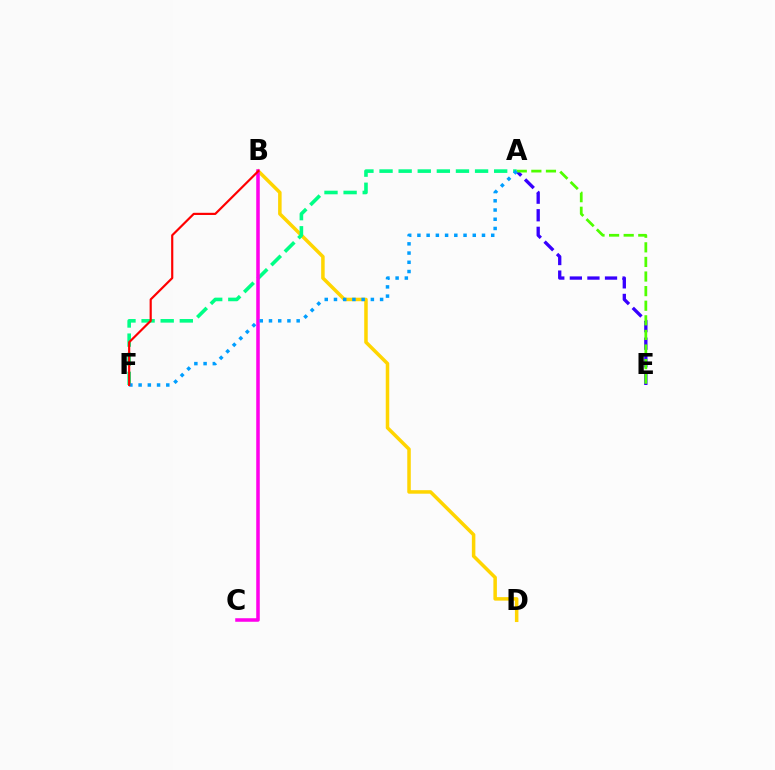{('A', 'E'): [{'color': '#3700ff', 'line_style': 'dashed', 'thickness': 2.39}, {'color': '#4fff00', 'line_style': 'dashed', 'thickness': 1.98}], ('B', 'D'): [{'color': '#ffd500', 'line_style': 'solid', 'thickness': 2.53}], ('A', 'F'): [{'color': '#00ff86', 'line_style': 'dashed', 'thickness': 2.6}, {'color': '#009eff', 'line_style': 'dotted', 'thickness': 2.51}], ('B', 'C'): [{'color': '#ff00ed', 'line_style': 'solid', 'thickness': 2.54}], ('B', 'F'): [{'color': '#ff0000', 'line_style': 'solid', 'thickness': 1.56}]}